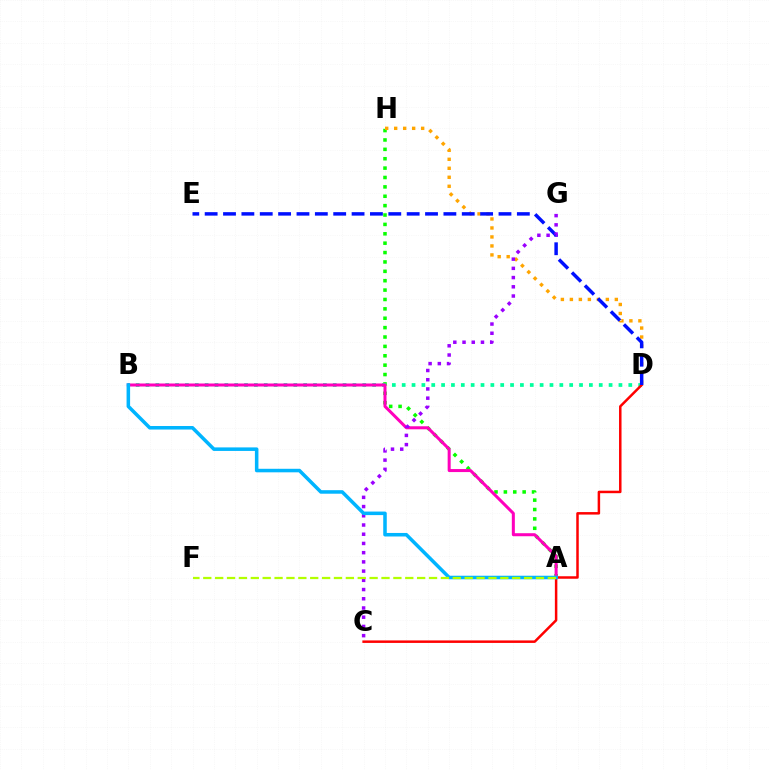{('A', 'H'): [{'color': '#08ff00', 'line_style': 'dotted', 'thickness': 2.55}], ('D', 'H'): [{'color': '#ffa500', 'line_style': 'dotted', 'thickness': 2.44}], ('B', 'D'): [{'color': '#00ff9d', 'line_style': 'dotted', 'thickness': 2.68}], ('A', 'B'): [{'color': '#ff00bd', 'line_style': 'solid', 'thickness': 2.18}, {'color': '#00b5ff', 'line_style': 'solid', 'thickness': 2.54}], ('C', 'D'): [{'color': '#ff0000', 'line_style': 'solid', 'thickness': 1.79}], ('D', 'E'): [{'color': '#0010ff', 'line_style': 'dashed', 'thickness': 2.49}], ('C', 'G'): [{'color': '#9b00ff', 'line_style': 'dotted', 'thickness': 2.5}], ('A', 'F'): [{'color': '#b3ff00', 'line_style': 'dashed', 'thickness': 1.61}]}